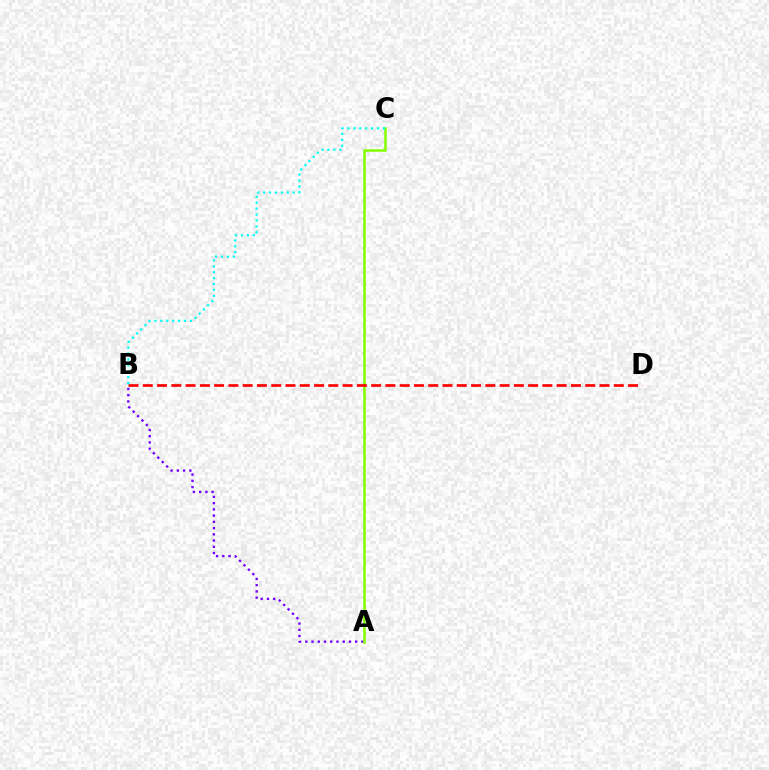{('A', 'B'): [{'color': '#7200ff', 'line_style': 'dotted', 'thickness': 1.69}], ('A', 'C'): [{'color': '#84ff00', 'line_style': 'solid', 'thickness': 1.83}], ('B', 'D'): [{'color': '#ff0000', 'line_style': 'dashed', 'thickness': 1.94}], ('B', 'C'): [{'color': '#00fff6', 'line_style': 'dotted', 'thickness': 1.61}]}